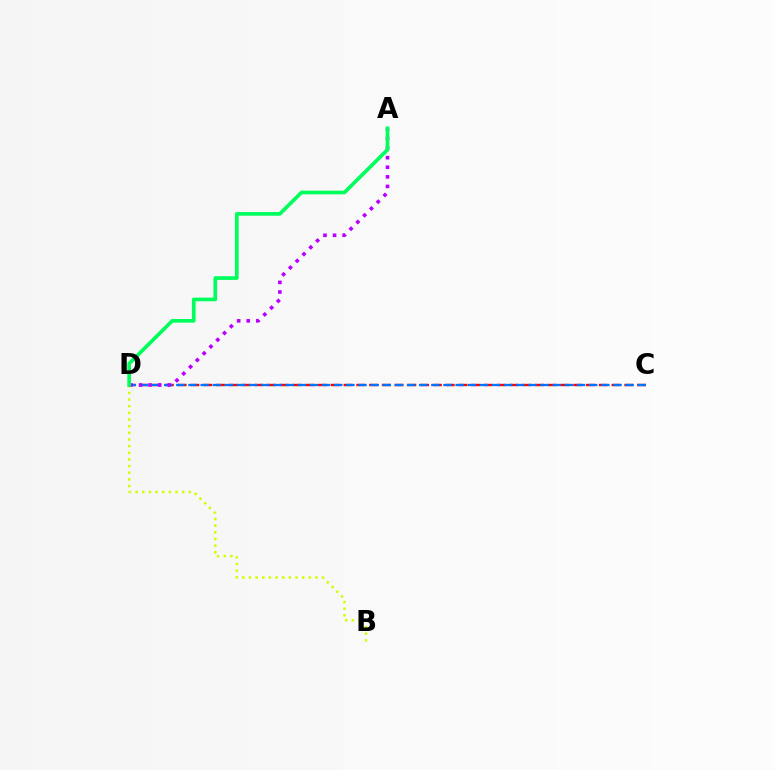{('B', 'D'): [{'color': '#d1ff00', 'line_style': 'dotted', 'thickness': 1.81}], ('C', 'D'): [{'color': '#ff0000', 'line_style': 'dashed', 'thickness': 1.73}, {'color': '#0074ff', 'line_style': 'dashed', 'thickness': 1.65}], ('A', 'D'): [{'color': '#b900ff', 'line_style': 'dotted', 'thickness': 2.6}, {'color': '#00ff5c', 'line_style': 'solid', 'thickness': 2.65}]}